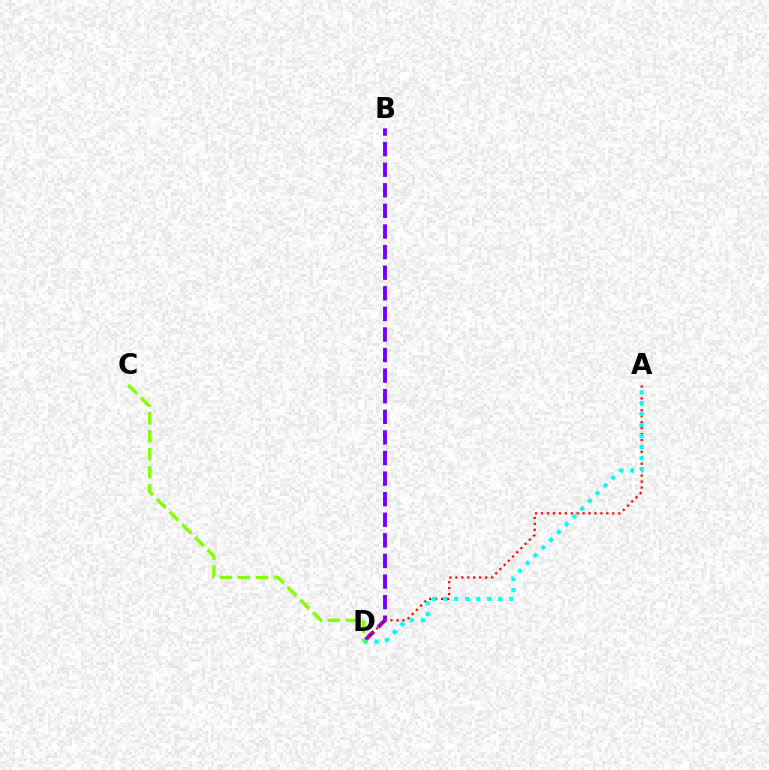{('B', 'D'): [{'color': '#7200ff', 'line_style': 'dashed', 'thickness': 2.8}], ('A', 'D'): [{'color': '#ff0000', 'line_style': 'dotted', 'thickness': 1.61}, {'color': '#00fff6', 'line_style': 'dotted', 'thickness': 2.98}], ('C', 'D'): [{'color': '#84ff00', 'line_style': 'dashed', 'thickness': 2.44}]}